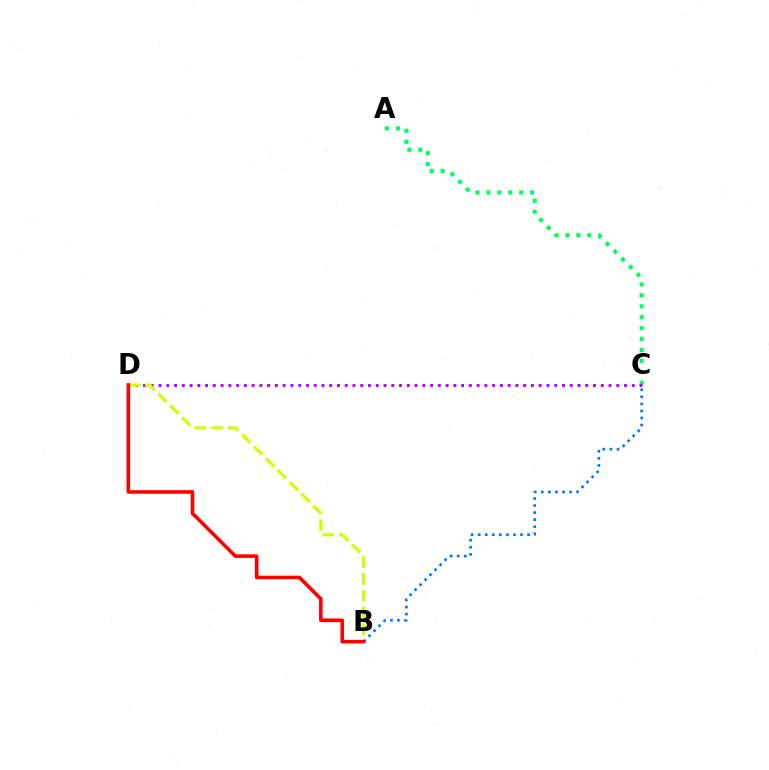{('A', 'C'): [{'color': '#00ff5c', 'line_style': 'dotted', 'thickness': 2.97}], ('C', 'D'): [{'color': '#b900ff', 'line_style': 'dotted', 'thickness': 2.11}], ('B', 'D'): [{'color': '#d1ff00', 'line_style': 'dashed', 'thickness': 2.28}, {'color': '#ff0000', 'line_style': 'solid', 'thickness': 2.58}], ('B', 'C'): [{'color': '#0074ff', 'line_style': 'dotted', 'thickness': 1.92}]}